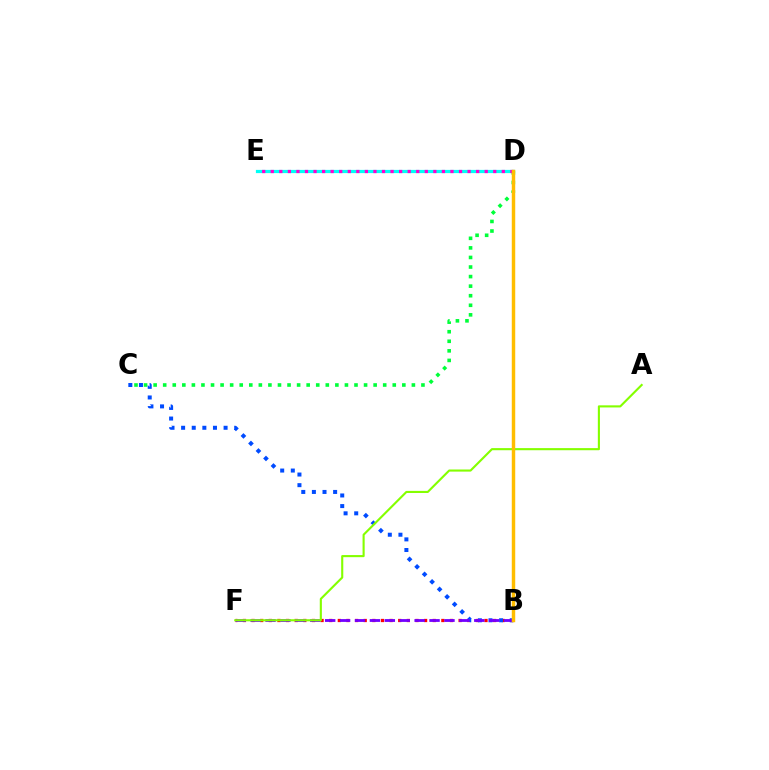{('C', 'D'): [{'color': '#00ff39', 'line_style': 'dotted', 'thickness': 2.6}], ('B', 'F'): [{'color': '#ff0000', 'line_style': 'dotted', 'thickness': 2.34}, {'color': '#7200ff', 'line_style': 'dashed', 'thickness': 2.03}], ('B', 'C'): [{'color': '#004bff', 'line_style': 'dotted', 'thickness': 2.88}], ('A', 'F'): [{'color': '#84ff00', 'line_style': 'solid', 'thickness': 1.52}], ('D', 'E'): [{'color': '#00fff6', 'line_style': 'solid', 'thickness': 2.32}, {'color': '#ff00cf', 'line_style': 'dotted', 'thickness': 2.33}], ('B', 'D'): [{'color': '#ffbd00', 'line_style': 'solid', 'thickness': 2.49}]}